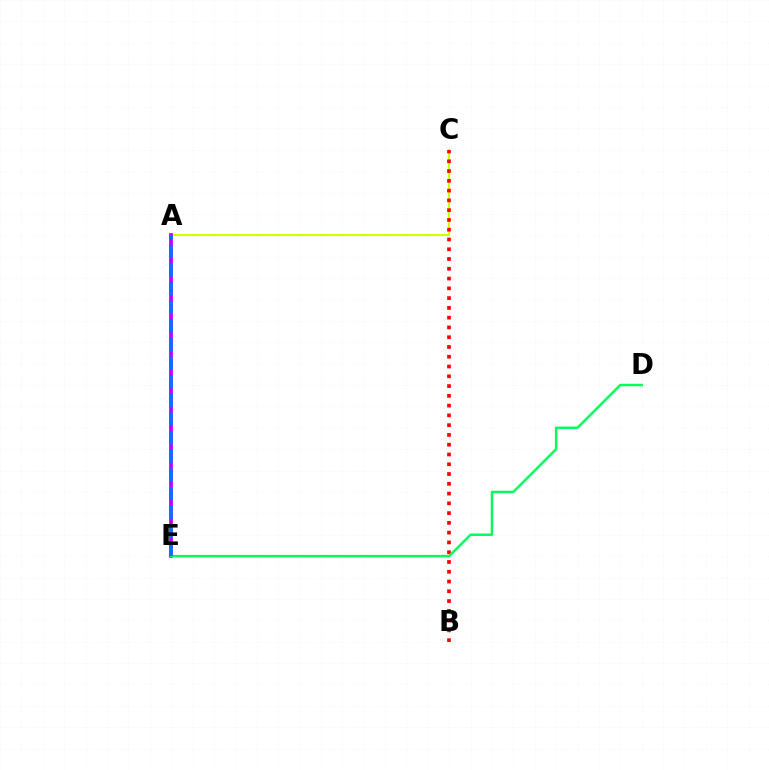{('A', 'C'): [{'color': '#d1ff00', 'line_style': 'solid', 'thickness': 1.51}], ('B', 'C'): [{'color': '#ff0000', 'line_style': 'dotted', 'thickness': 2.66}], ('A', 'E'): [{'color': '#b900ff', 'line_style': 'solid', 'thickness': 2.68}, {'color': '#0074ff', 'line_style': 'dashed', 'thickness': 2.53}], ('D', 'E'): [{'color': '#00ff5c', 'line_style': 'solid', 'thickness': 1.79}]}